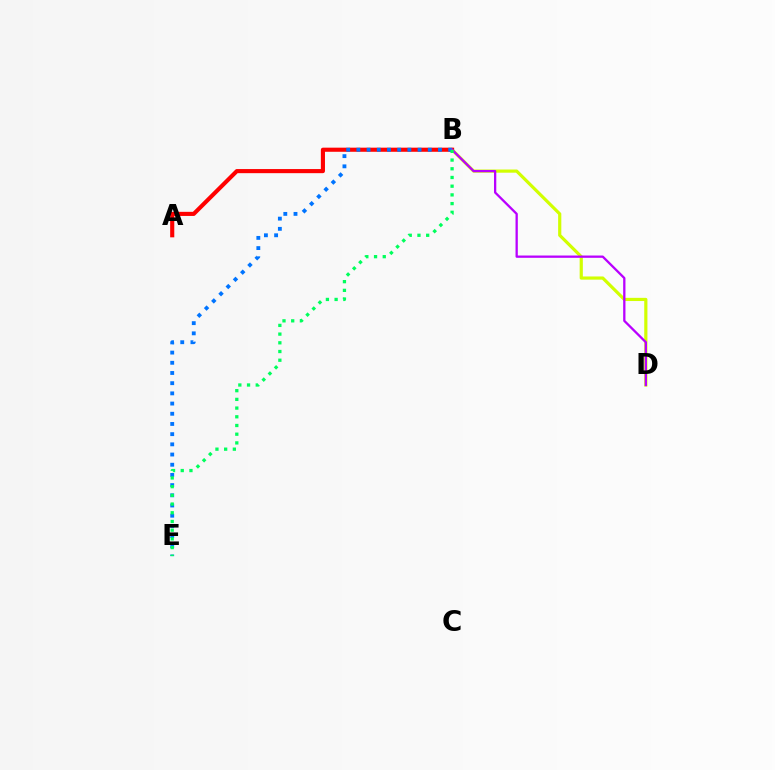{('B', 'D'): [{'color': '#d1ff00', 'line_style': 'solid', 'thickness': 2.29}, {'color': '#b900ff', 'line_style': 'solid', 'thickness': 1.65}], ('A', 'B'): [{'color': '#ff0000', 'line_style': 'solid', 'thickness': 2.96}], ('B', 'E'): [{'color': '#0074ff', 'line_style': 'dotted', 'thickness': 2.77}, {'color': '#00ff5c', 'line_style': 'dotted', 'thickness': 2.37}]}